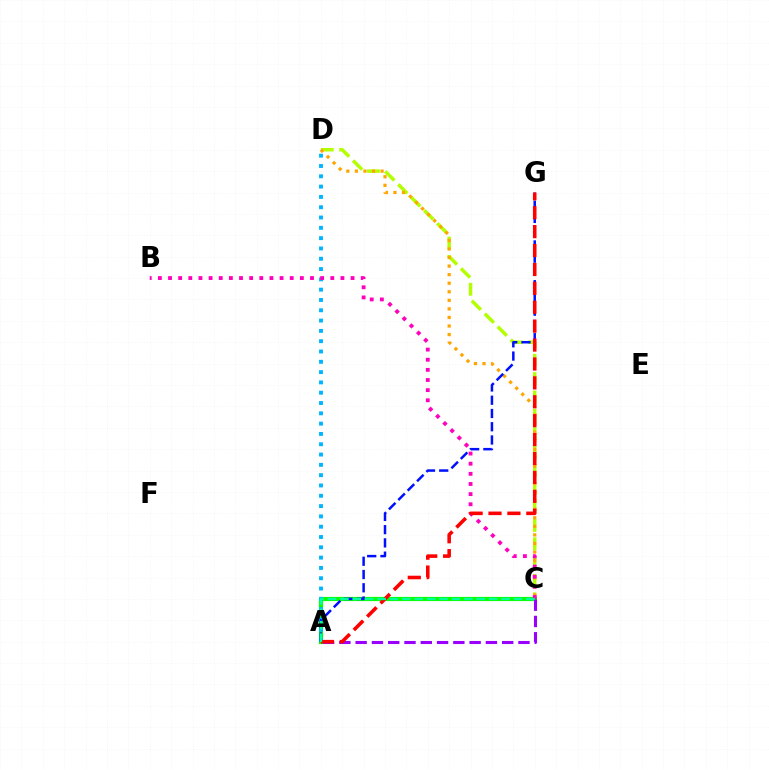{('C', 'D'): [{'color': '#b3ff00', 'line_style': 'dashed', 'thickness': 2.49}, {'color': '#ffa500', 'line_style': 'dotted', 'thickness': 2.33}], ('A', 'C'): [{'color': '#08ff00', 'line_style': 'solid', 'thickness': 3.0}, {'color': '#9b00ff', 'line_style': 'dashed', 'thickness': 2.21}, {'color': '#00ff9d', 'line_style': 'dashed', 'thickness': 1.68}], ('A', 'D'): [{'color': '#00b5ff', 'line_style': 'dotted', 'thickness': 2.8}], ('B', 'C'): [{'color': '#ff00bd', 'line_style': 'dotted', 'thickness': 2.76}], ('A', 'G'): [{'color': '#0010ff', 'line_style': 'dashed', 'thickness': 1.8}, {'color': '#ff0000', 'line_style': 'dashed', 'thickness': 2.57}]}